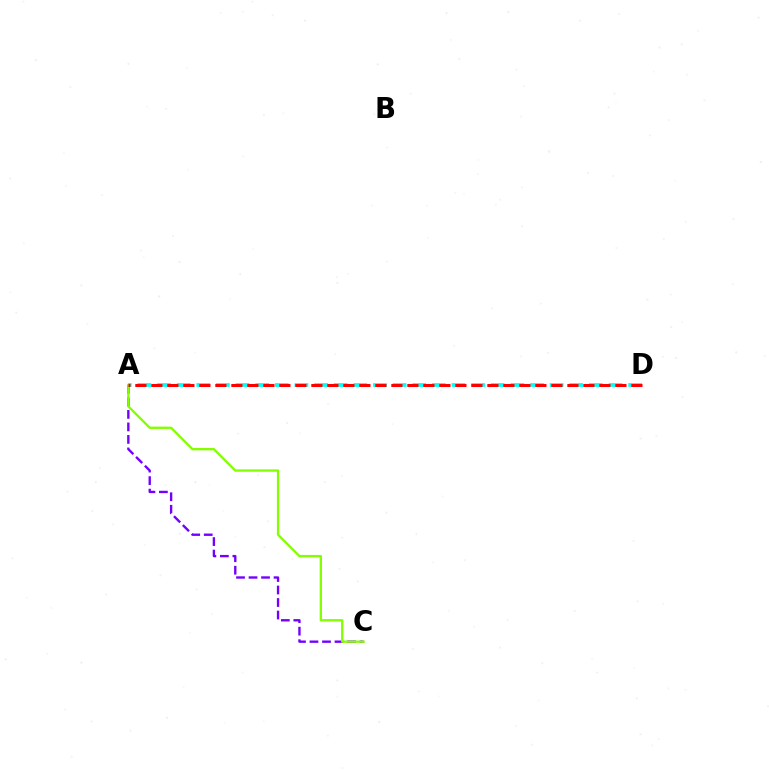{('A', 'C'): [{'color': '#7200ff', 'line_style': 'dashed', 'thickness': 1.7}, {'color': '#84ff00', 'line_style': 'solid', 'thickness': 1.68}], ('A', 'D'): [{'color': '#00fff6', 'line_style': 'dashed', 'thickness': 2.67}, {'color': '#ff0000', 'line_style': 'dashed', 'thickness': 2.17}]}